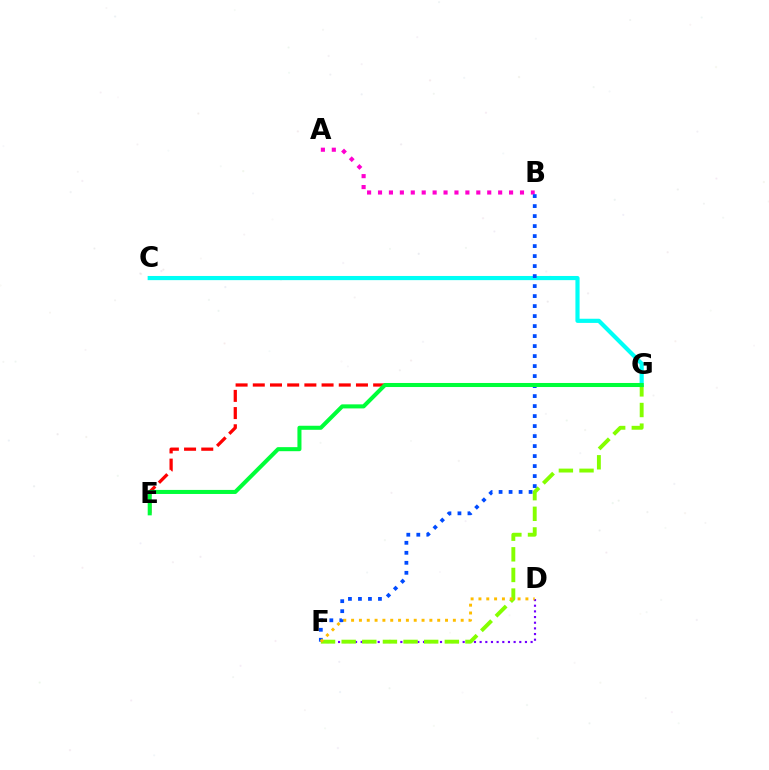{('E', 'G'): [{'color': '#ff0000', 'line_style': 'dashed', 'thickness': 2.34}, {'color': '#00ff39', 'line_style': 'solid', 'thickness': 2.91}], ('C', 'G'): [{'color': '#00fff6', 'line_style': 'solid', 'thickness': 3.0}], ('D', 'F'): [{'color': '#7200ff', 'line_style': 'dotted', 'thickness': 1.54}, {'color': '#ffbd00', 'line_style': 'dotted', 'thickness': 2.13}], ('A', 'B'): [{'color': '#ff00cf', 'line_style': 'dotted', 'thickness': 2.97}], ('F', 'G'): [{'color': '#84ff00', 'line_style': 'dashed', 'thickness': 2.8}], ('B', 'F'): [{'color': '#004bff', 'line_style': 'dotted', 'thickness': 2.72}]}